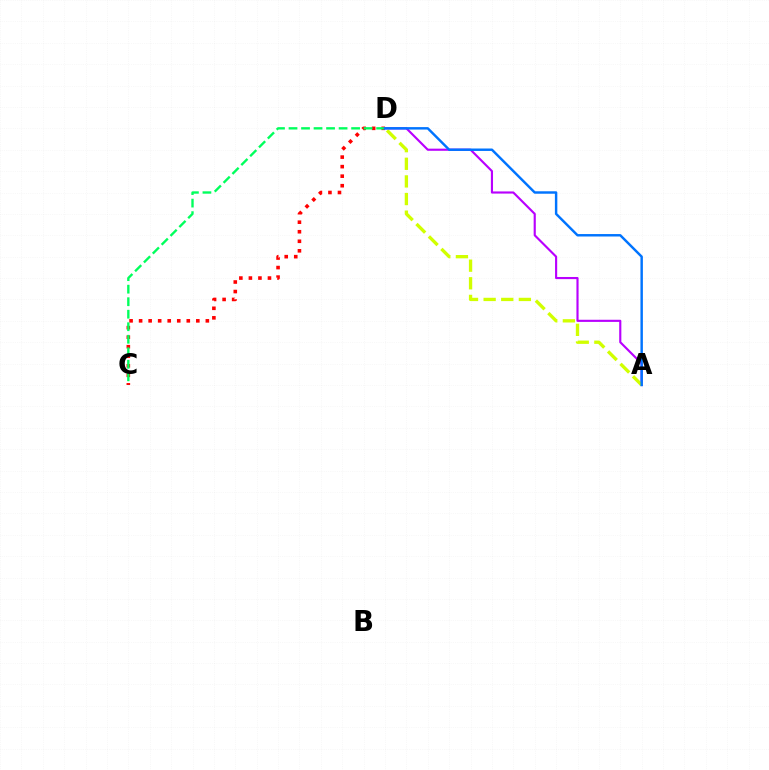{('C', 'D'): [{'color': '#ff0000', 'line_style': 'dotted', 'thickness': 2.59}, {'color': '#00ff5c', 'line_style': 'dashed', 'thickness': 1.7}], ('A', 'D'): [{'color': '#b900ff', 'line_style': 'solid', 'thickness': 1.54}, {'color': '#d1ff00', 'line_style': 'dashed', 'thickness': 2.39}, {'color': '#0074ff', 'line_style': 'solid', 'thickness': 1.76}]}